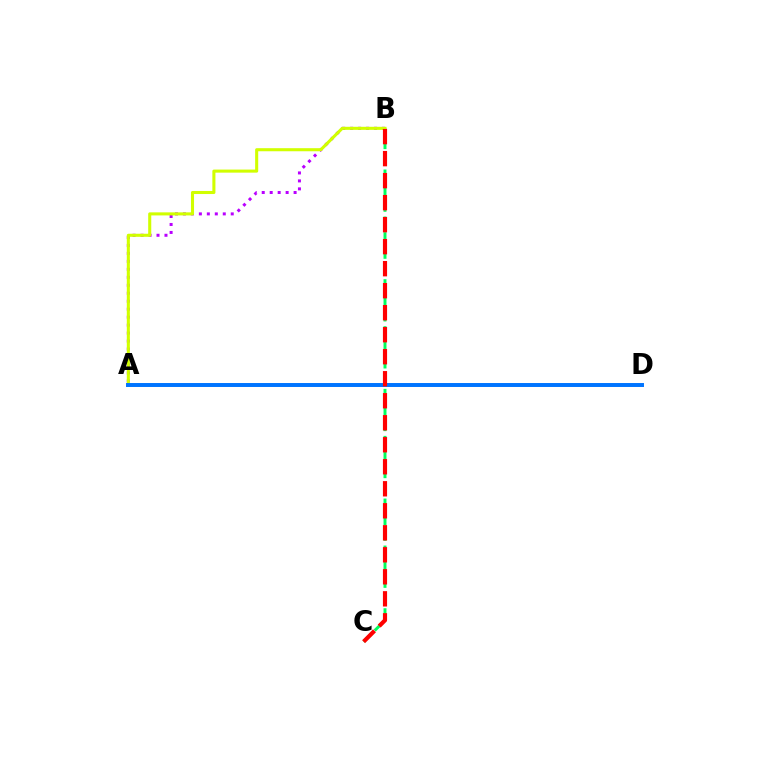{('B', 'C'): [{'color': '#00ff5c', 'line_style': 'dashed', 'thickness': 2.13}, {'color': '#ff0000', 'line_style': 'dashed', 'thickness': 2.99}], ('A', 'B'): [{'color': '#b900ff', 'line_style': 'dotted', 'thickness': 2.17}, {'color': '#d1ff00', 'line_style': 'solid', 'thickness': 2.21}], ('A', 'D'): [{'color': '#0074ff', 'line_style': 'solid', 'thickness': 2.85}]}